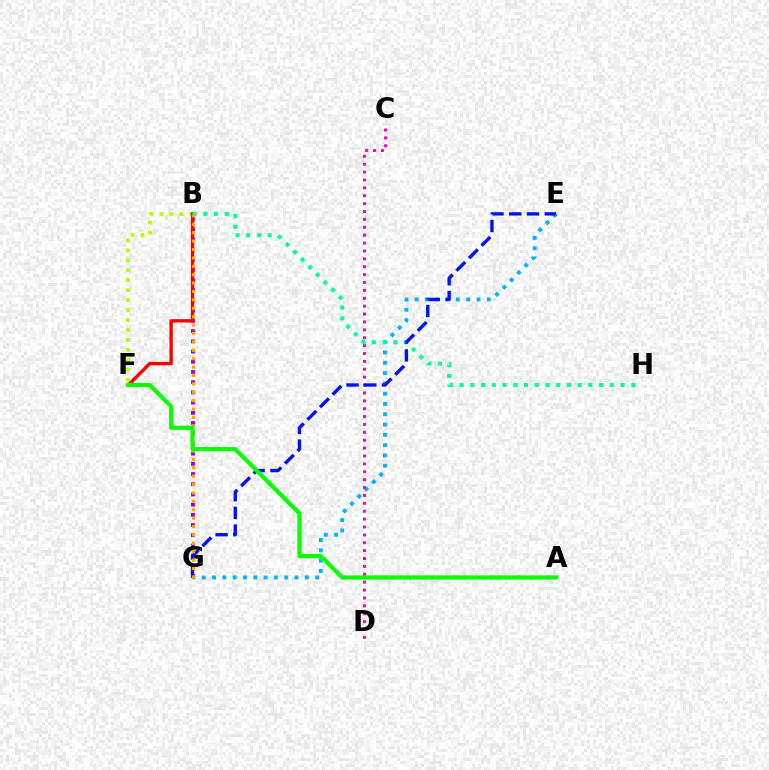{('E', 'G'): [{'color': '#00b5ff', 'line_style': 'dotted', 'thickness': 2.8}, {'color': '#0010ff', 'line_style': 'dashed', 'thickness': 2.41}], ('C', 'D'): [{'color': '#ff00bd', 'line_style': 'dotted', 'thickness': 2.14}], ('B', 'G'): [{'color': '#9b00ff', 'line_style': 'dotted', 'thickness': 2.77}, {'color': '#ffa500', 'line_style': 'dotted', 'thickness': 2.28}], ('B', 'F'): [{'color': '#b3ff00', 'line_style': 'dotted', 'thickness': 2.7}, {'color': '#ff0000', 'line_style': 'solid', 'thickness': 2.41}], ('B', 'H'): [{'color': '#00ff9d', 'line_style': 'dotted', 'thickness': 2.92}], ('A', 'F'): [{'color': '#08ff00', 'line_style': 'solid', 'thickness': 3.0}]}